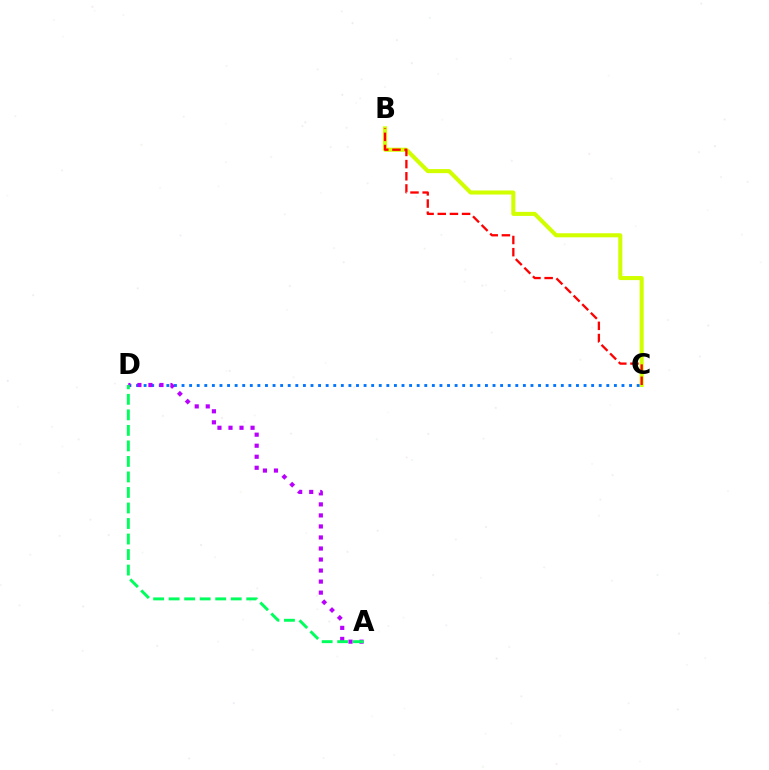{('B', 'C'): [{'color': '#d1ff00', 'line_style': 'solid', 'thickness': 2.93}, {'color': '#ff0000', 'line_style': 'dashed', 'thickness': 1.65}], ('C', 'D'): [{'color': '#0074ff', 'line_style': 'dotted', 'thickness': 2.06}], ('A', 'D'): [{'color': '#b900ff', 'line_style': 'dotted', 'thickness': 3.0}, {'color': '#00ff5c', 'line_style': 'dashed', 'thickness': 2.11}]}